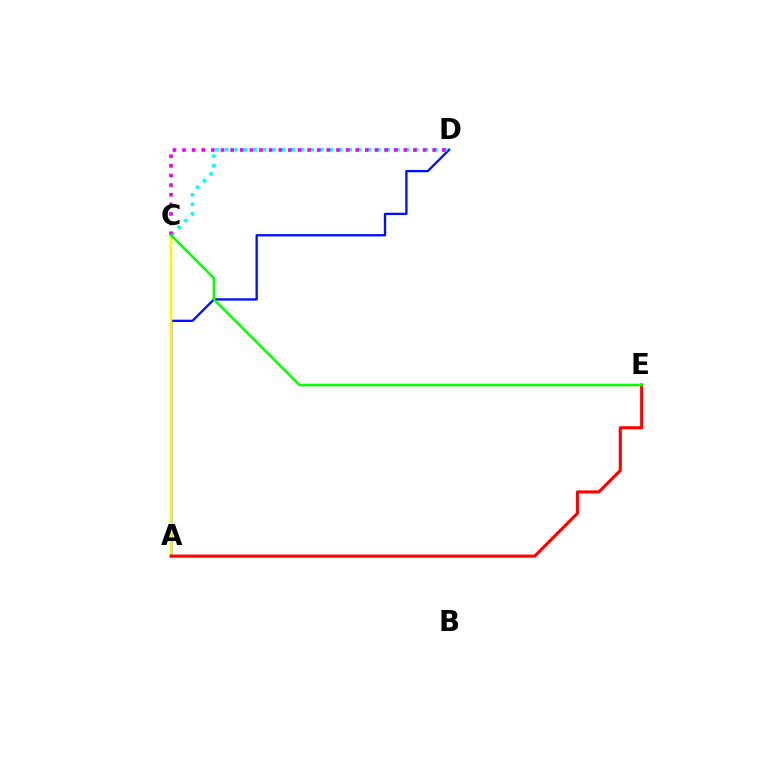{('A', 'D'): [{'color': '#0010ff', 'line_style': 'solid', 'thickness': 1.67}], ('A', 'C'): [{'color': '#fcf500', 'line_style': 'solid', 'thickness': 1.79}], ('C', 'D'): [{'color': '#00fff6', 'line_style': 'dotted', 'thickness': 2.58}, {'color': '#ee00ff', 'line_style': 'dotted', 'thickness': 2.61}], ('A', 'E'): [{'color': '#ff0000', 'line_style': 'solid', 'thickness': 2.24}], ('C', 'E'): [{'color': '#08ff00', 'line_style': 'solid', 'thickness': 1.86}]}